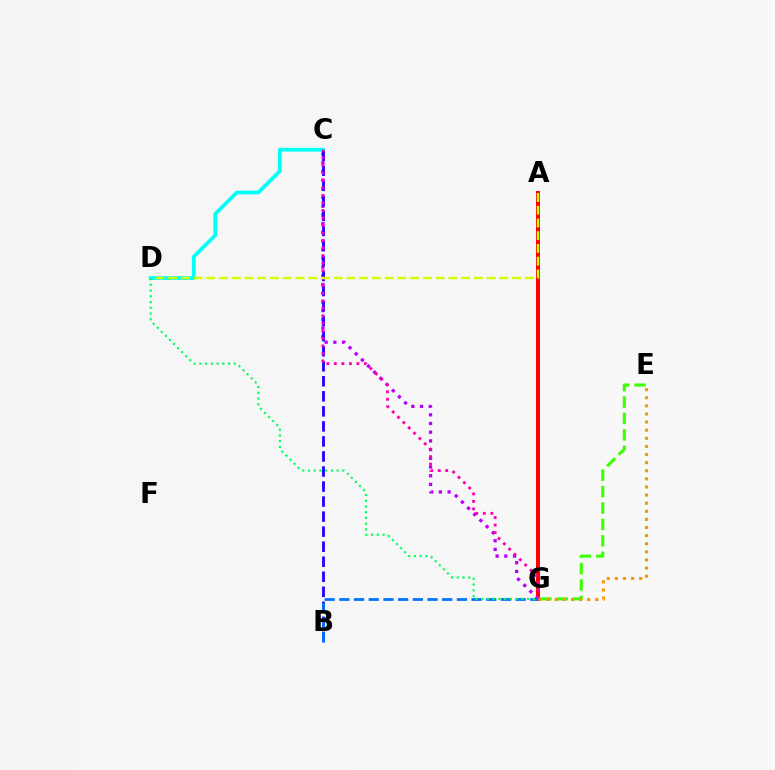{('A', 'G'): [{'color': '#ff0000', 'line_style': 'solid', 'thickness': 2.86}], ('C', 'G'): [{'color': '#b900ff', 'line_style': 'dotted', 'thickness': 2.36}, {'color': '#ff00ac', 'line_style': 'dotted', 'thickness': 2.04}], ('C', 'D'): [{'color': '#00fff6', 'line_style': 'solid', 'thickness': 2.67}], ('E', 'G'): [{'color': '#3dff00', 'line_style': 'dashed', 'thickness': 2.23}, {'color': '#ff9400', 'line_style': 'dotted', 'thickness': 2.2}], ('B', 'C'): [{'color': '#2500ff', 'line_style': 'dashed', 'thickness': 2.04}], ('B', 'G'): [{'color': '#0074ff', 'line_style': 'dashed', 'thickness': 2.0}], ('A', 'D'): [{'color': '#d1ff00', 'line_style': 'dashed', 'thickness': 1.73}], ('D', 'G'): [{'color': '#00ff5c', 'line_style': 'dotted', 'thickness': 1.56}]}